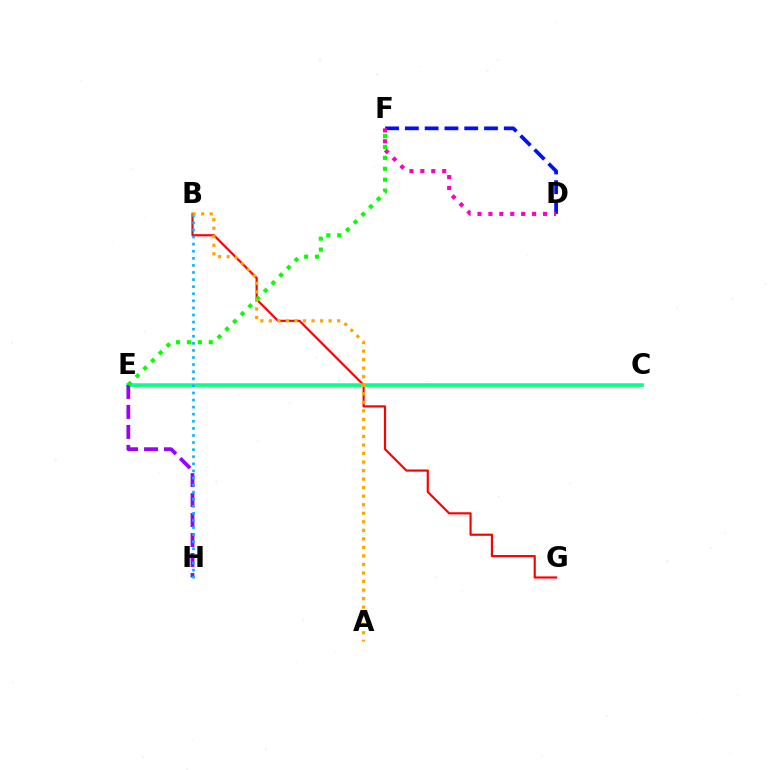{('B', 'G'): [{'color': '#ff0000', 'line_style': 'solid', 'thickness': 1.57}], ('C', 'E'): [{'color': '#b3ff00', 'line_style': 'solid', 'thickness': 2.18}, {'color': '#00ff9d', 'line_style': 'solid', 'thickness': 2.54}], ('D', 'F'): [{'color': '#0010ff', 'line_style': 'dashed', 'thickness': 2.69}, {'color': '#ff00bd', 'line_style': 'dotted', 'thickness': 2.97}], ('E', 'H'): [{'color': '#9b00ff', 'line_style': 'dashed', 'thickness': 2.71}], ('B', 'H'): [{'color': '#00b5ff', 'line_style': 'dotted', 'thickness': 1.93}], ('E', 'F'): [{'color': '#08ff00', 'line_style': 'dotted', 'thickness': 2.96}], ('A', 'B'): [{'color': '#ffa500', 'line_style': 'dotted', 'thickness': 2.32}]}